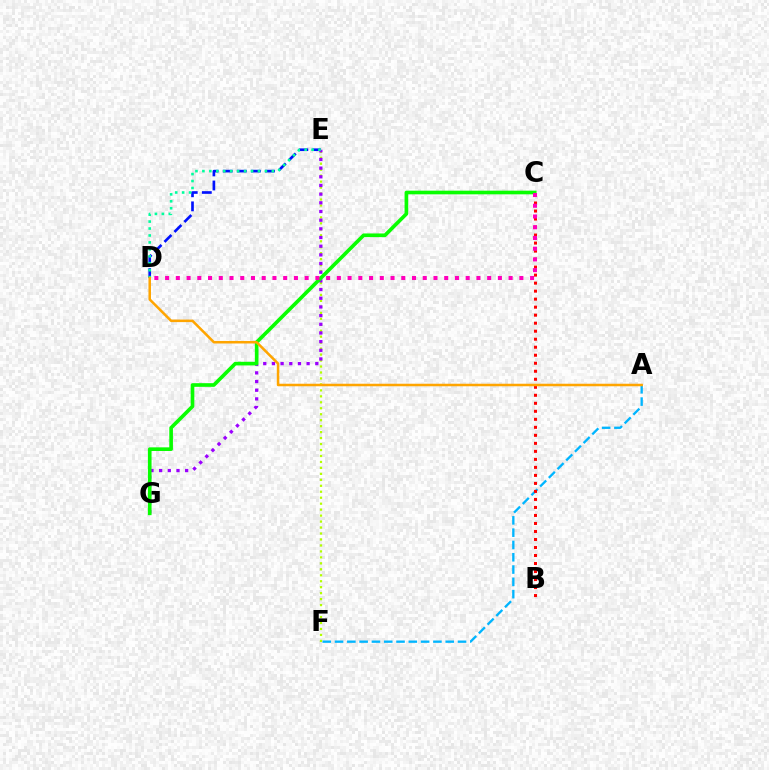{('A', 'F'): [{'color': '#00b5ff', 'line_style': 'dashed', 'thickness': 1.67}], ('B', 'C'): [{'color': '#ff0000', 'line_style': 'dotted', 'thickness': 2.18}], ('D', 'E'): [{'color': '#0010ff', 'line_style': 'dashed', 'thickness': 1.91}, {'color': '#00ff9d', 'line_style': 'dotted', 'thickness': 1.89}], ('E', 'F'): [{'color': '#b3ff00', 'line_style': 'dotted', 'thickness': 1.62}], ('E', 'G'): [{'color': '#9b00ff', 'line_style': 'dotted', 'thickness': 2.36}], ('C', 'G'): [{'color': '#08ff00', 'line_style': 'solid', 'thickness': 2.63}], ('C', 'D'): [{'color': '#ff00bd', 'line_style': 'dotted', 'thickness': 2.92}], ('A', 'D'): [{'color': '#ffa500', 'line_style': 'solid', 'thickness': 1.82}]}